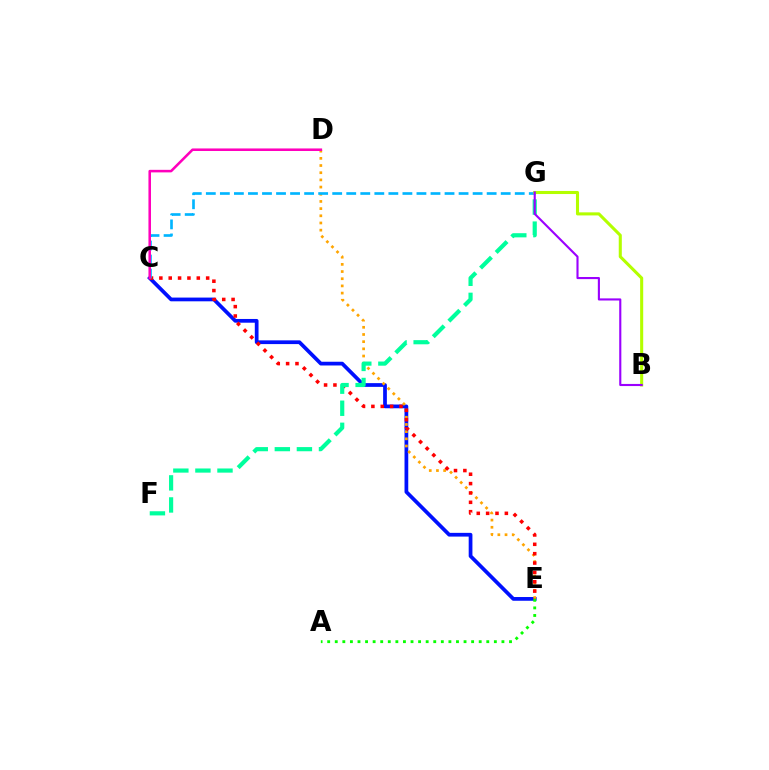{('C', 'E'): [{'color': '#0010ff', 'line_style': 'solid', 'thickness': 2.69}, {'color': '#ff0000', 'line_style': 'dotted', 'thickness': 2.54}], ('D', 'E'): [{'color': '#ffa500', 'line_style': 'dotted', 'thickness': 1.95}], ('C', 'G'): [{'color': '#00b5ff', 'line_style': 'dashed', 'thickness': 1.91}], ('B', 'G'): [{'color': '#b3ff00', 'line_style': 'solid', 'thickness': 2.21}, {'color': '#9b00ff', 'line_style': 'solid', 'thickness': 1.53}], ('F', 'G'): [{'color': '#00ff9d', 'line_style': 'dashed', 'thickness': 3.0}], ('C', 'D'): [{'color': '#ff00bd', 'line_style': 'solid', 'thickness': 1.84}], ('A', 'E'): [{'color': '#08ff00', 'line_style': 'dotted', 'thickness': 2.06}]}